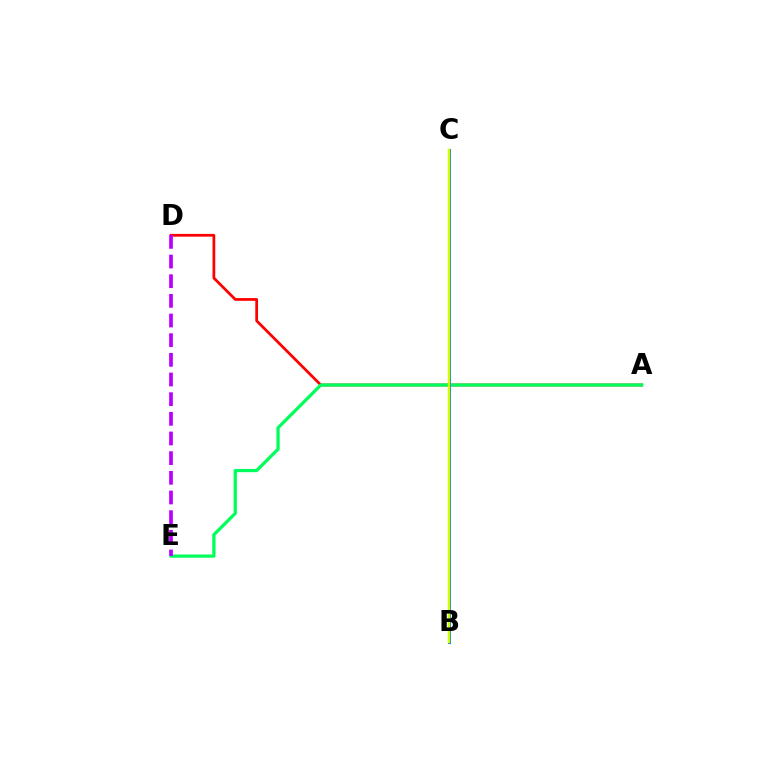{('A', 'D'): [{'color': '#ff0000', 'line_style': 'solid', 'thickness': 1.98}], ('A', 'E'): [{'color': '#00ff5c', 'line_style': 'solid', 'thickness': 2.34}], ('B', 'C'): [{'color': '#0074ff', 'line_style': 'solid', 'thickness': 2.17}, {'color': '#d1ff00', 'line_style': 'solid', 'thickness': 1.79}], ('D', 'E'): [{'color': '#b900ff', 'line_style': 'dashed', 'thickness': 2.67}]}